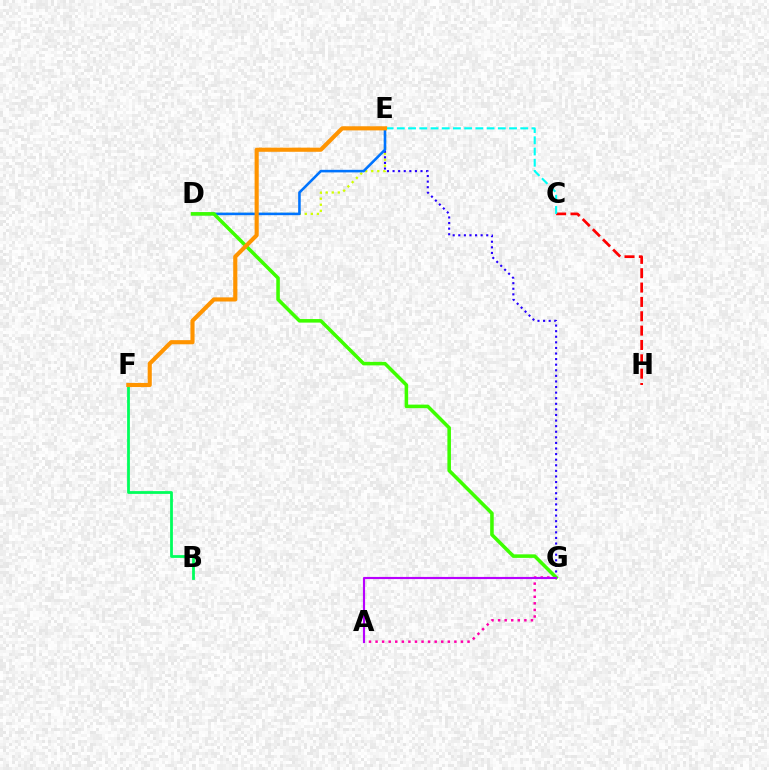{('A', 'G'): [{'color': '#ff00ac', 'line_style': 'dotted', 'thickness': 1.79}, {'color': '#b900ff', 'line_style': 'solid', 'thickness': 1.55}], ('C', 'H'): [{'color': '#ff0000', 'line_style': 'dashed', 'thickness': 1.95}], ('D', 'E'): [{'color': '#d1ff00', 'line_style': 'dotted', 'thickness': 1.64}, {'color': '#0074ff', 'line_style': 'solid', 'thickness': 1.86}], ('C', 'E'): [{'color': '#00fff6', 'line_style': 'dashed', 'thickness': 1.52}], ('E', 'G'): [{'color': '#2500ff', 'line_style': 'dotted', 'thickness': 1.52}], ('B', 'F'): [{'color': '#00ff5c', 'line_style': 'solid', 'thickness': 2.0}], ('D', 'G'): [{'color': '#3dff00', 'line_style': 'solid', 'thickness': 2.55}], ('E', 'F'): [{'color': '#ff9400', 'line_style': 'solid', 'thickness': 2.97}]}